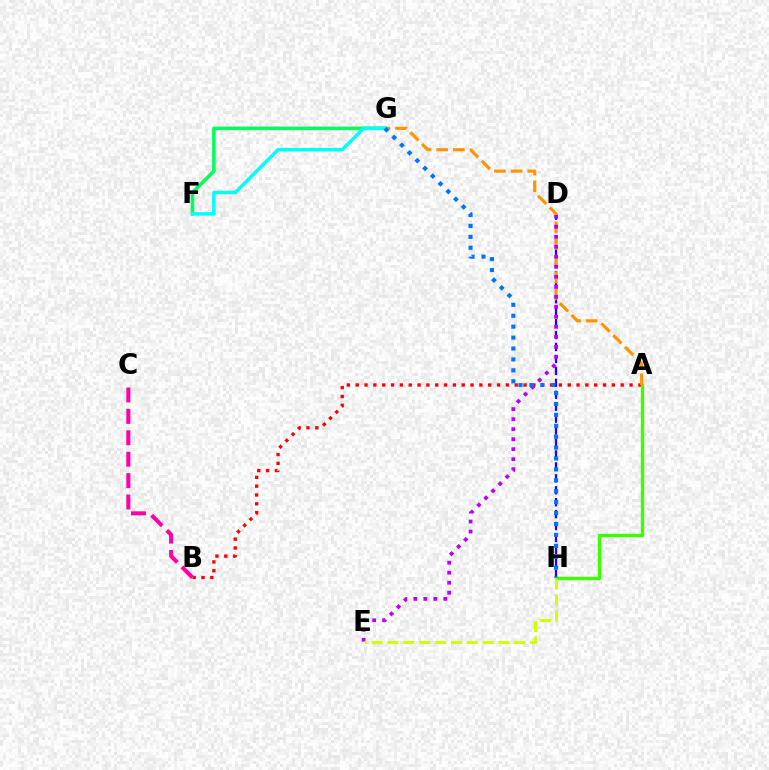{('A', 'B'): [{'color': '#ff0000', 'line_style': 'dotted', 'thickness': 2.4}], ('D', 'H'): [{'color': '#2500ff', 'line_style': 'dashed', 'thickness': 1.62}], ('A', 'H'): [{'color': '#3dff00', 'line_style': 'solid', 'thickness': 2.43}], ('A', 'G'): [{'color': '#ff9400', 'line_style': 'dashed', 'thickness': 2.26}], ('F', 'G'): [{'color': '#00ff5c', 'line_style': 'solid', 'thickness': 2.54}, {'color': '#00fff6', 'line_style': 'solid', 'thickness': 2.51}], ('D', 'E'): [{'color': '#b900ff', 'line_style': 'dotted', 'thickness': 2.72}], ('E', 'H'): [{'color': '#d1ff00', 'line_style': 'dashed', 'thickness': 2.15}], ('G', 'H'): [{'color': '#0074ff', 'line_style': 'dotted', 'thickness': 2.97}], ('B', 'C'): [{'color': '#ff00ac', 'line_style': 'dashed', 'thickness': 2.91}]}